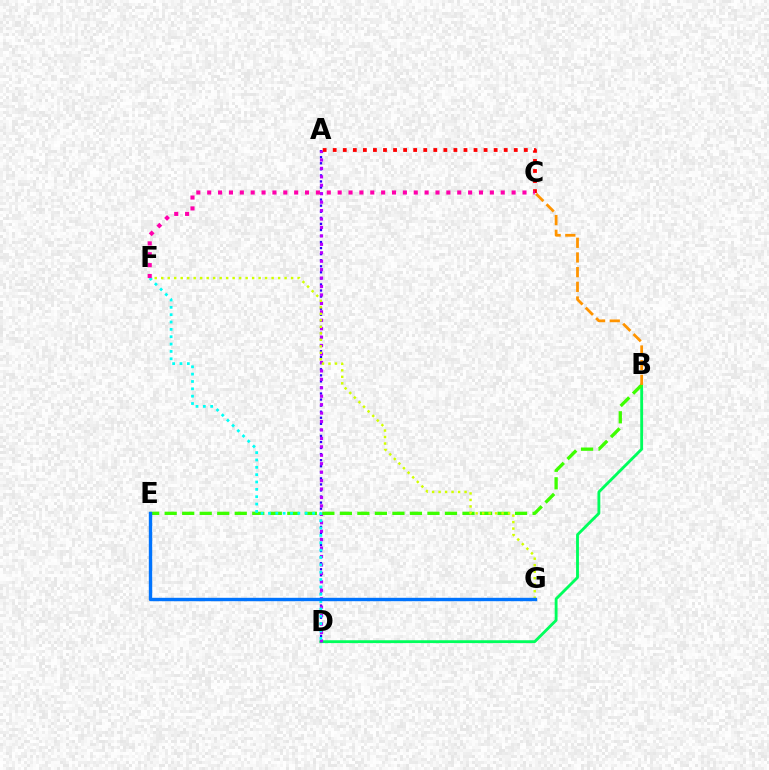{('A', 'D'): [{'color': '#2500ff', 'line_style': 'dotted', 'thickness': 1.65}, {'color': '#b900ff', 'line_style': 'dotted', 'thickness': 2.29}], ('B', 'D'): [{'color': '#00ff5c', 'line_style': 'solid', 'thickness': 2.05}], ('A', 'C'): [{'color': '#ff0000', 'line_style': 'dotted', 'thickness': 2.73}], ('B', 'E'): [{'color': '#3dff00', 'line_style': 'dashed', 'thickness': 2.38}], ('F', 'G'): [{'color': '#d1ff00', 'line_style': 'dotted', 'thickness': 1.76}], ('D', 'F'): [{'color': '#00fff6', 'line_style': 'dotted', 'thickness': 2.0}], ('E', 'G'): [{'color': '#0074ff', 'line_style': 'solid', 'thickness': 2.44}], ('C', 'F'): [{'color': '#ff00ac', 'line_style': 'dotted', 'thickness': 2.95}], ('B', 'C'): [{'color': '#ff9400', 'line_style': 'dashed', 'thickness': 1.99}]}